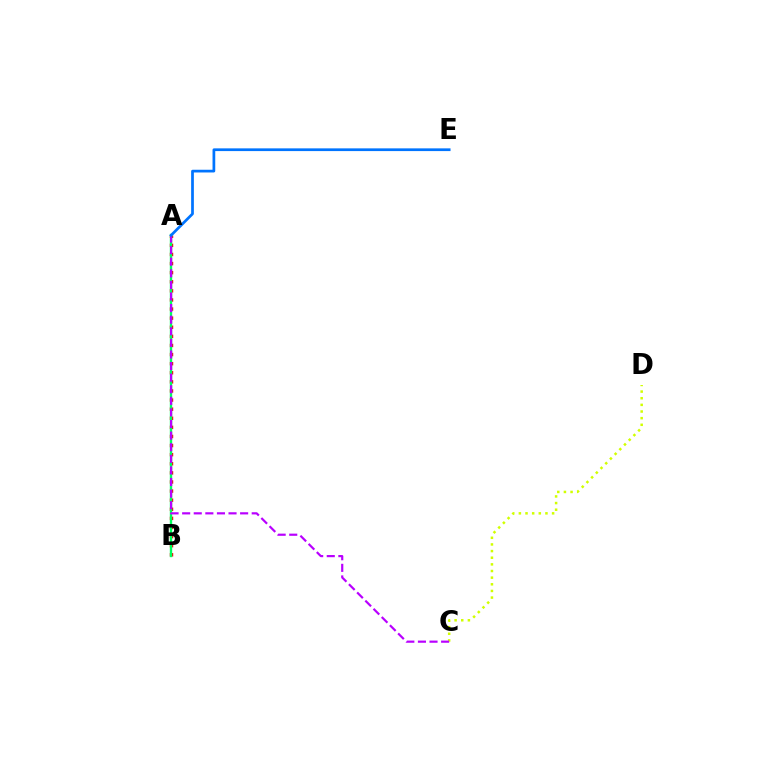{('C', 'D'): [{'color': '#d1ff00', 'line_style': 'dotted', 'thickness': 1.81}], ('A', 'B'): [{'color': '#ff0000', 'line_style': 'dotted', 'thickness': 2.47}, {'color': '#00ff5c', 'line_style': 'solid', 'thickness': 1.7}], ('A', 'C'): [{'color': '#b900ff', 'line_style': 'dashed', 'thickness': 1.58}], ('A', 'E'): [{'color': '#0074ff', 'line_style': 'solid', 'thickness': 1.96}]}